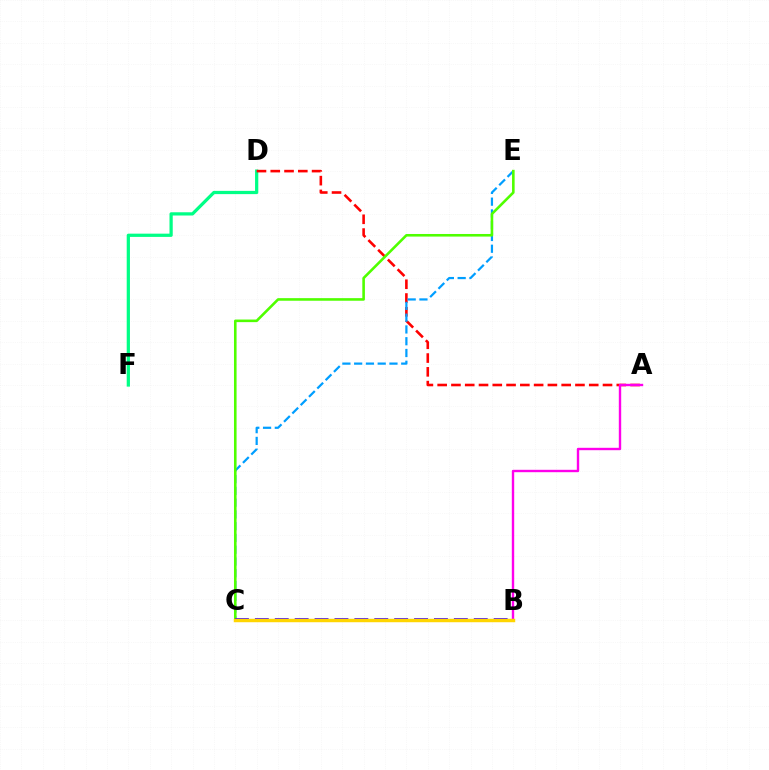{('D', 'F'): [{'color': '#00ff86', 'line_style': 'solid', 'thickness': 2.33}], ('A', 'D'): [{'color': '#ff0000', 'line_style': 'dashed', 'thickness': 1.87}], ('C', 'E'): [{'color': '#009eff', 'line_style': 'dashed', 'thickness': 1.6}, {'color': '#4fff00', 'line_style': 'solid', 'thickness': 1.87}], ('B', 'C'): [{'color': '#3700ff', 'line_style': 'dashed', 'thickness': 2.7}, {'color': '#ffd500', 'line_style': 'solid', 'thickness': 2.49}], ('A', 'B'): [{'color': '#ff00ed', 'line_style': 'solid', 'thickness': 1.72}]}